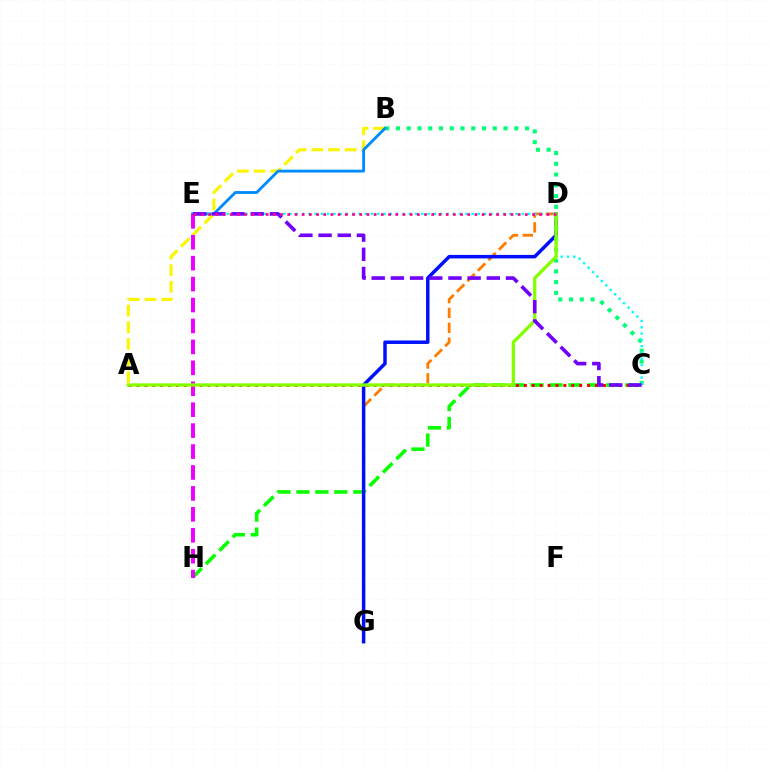{('C', 'H'): [{'color': '#08ff00', 'line_style': 'dashed', 'thickness': 2.58}], ('D', 'G'): [{'color': '#ff7c00', 'line_style': 'dashed', 'thickness': 2.02}, {'color': '#0010ff', 'line_style': 'solid', 'thickness': 2.51}], ('A', 'B'): [{'color': '#fcf500', 'line_style': 'dashed', 'thickness': 2.26}], ('B', 'C'): [{'color': '#00ff74', 'line_style': 'dotted', 'thickness': 2.92}], ('B', 'E'): [{'color': '#008cff', 'line_style': 'solid', 'thickness': 2.04}], ('E', 'H'): [{'color': '#ee00ff', 'line_style': 'dashed', 'thickness': 2.84}], ('C', 'E'): [{'color': '#00fff6', 'line_style': 'dotted', 'thickness': 1.71}, {'color': '#7200ff', 'line_style': 'dashed', 'thickness': 2.61}], ('A', 'C'): [{'color': '#ff0000', 'line_style': 'dotted', 'thickness': 2.15}], ('A', 'D'): [{'color': '#84ff00', 'line_style': 'solid', 'thickness': 2.37}], ('D', 'E'): [{'color': '#ff0094', 'line_style': 'dotted', 'thickness': 1.96}]}